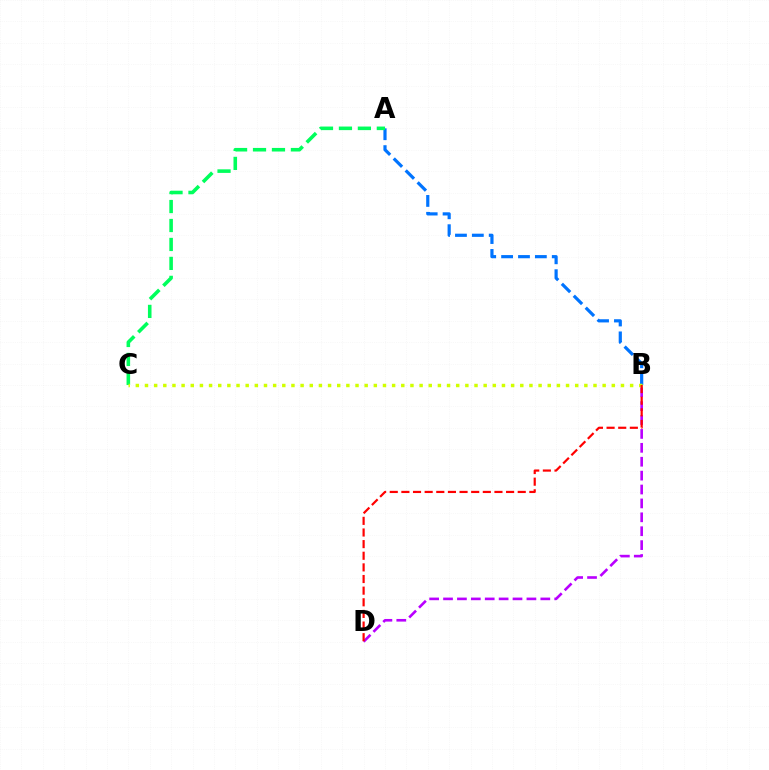{('A', 'B'): [{'color': '#0074ff', 'line_style': 'dashed', 'thickness': 2.29}], ('B', 'D'): [{'color': '#b900ff', 'line_style': 'dashed', 'thickness': 1.89}, {'color': '#ff0000', 'line_style': 'dashed', 'thickness': 1.58}], ('A', 'C'): [{'color': '#00ff5c', 'line_style': 'dashed', 'thickness': 2.58}], ('B', 'C'): [{'color': '#d1ff00', 'line_style': 'dotted', 'thickness': 2.49}]}